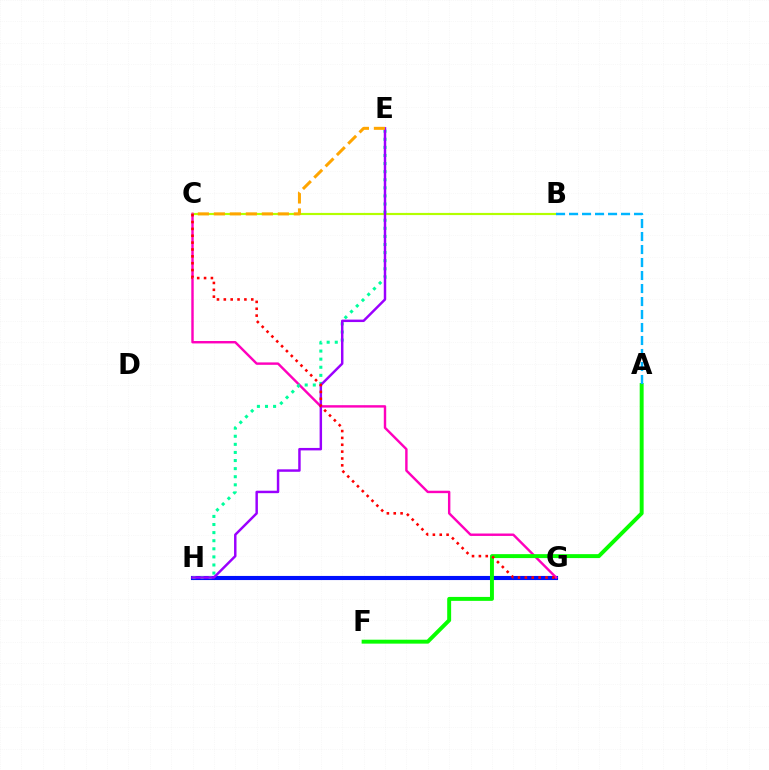{('B', 'C'): [{'color': '#b3ff00', 'line_style': 'solid', 'thickness': 1.57}], ('G', 'H'): [{'color': '#0010ff', 'line_style': 'solid', 'thickness': 2.96}], ('C', 'G'): [{'color': '#ff00bd', 'line_style': 'solid', 'thickness': 1.74}, {'color': '#ff0000', 'line_style': 'dotted', 'thickness': 1.86}], ('E', 'H'): [{'color': '#00ff9d', 'line_style': 'dotted', 'thickness': 2.2}, {'color': '#9b00ff', 'line_style': 'solid', 'thickness': 1.77}], ('A', 'F'): [{'color': '#08ff00', 'line_style': 'solid', 'thickness': 2.83}], ('C', 'E'): [{'color': '#ffa500', 'line_style': 'dashed', 'thickness': 2.17}], ('A', 'B'): [{'color': '#00b5ff', 'line_style': 'dashed', 'thickness': 1.77}]}